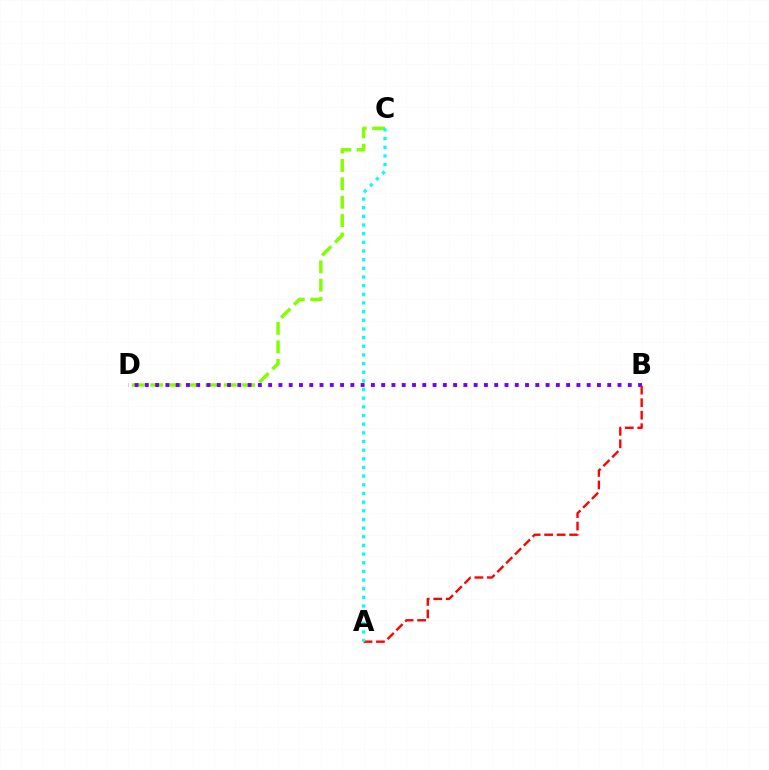{('C', 'D'): [{'color': '#84ff00', 'line_style': 'dashed', 'thickness': 2.5}], ('B', 'D'): [{'color': '#7200ff', 'line_style': 'dotted', 'thickness': 2.79}], ('A', 'B'): [{'color': '#ff0000', 'line_style': 'dashed', 'thickness': 1.7}], ('A', 'C'): [{'color': '#00fff6', 'line_style': 'dotted', 'thickness': 2.35}]}